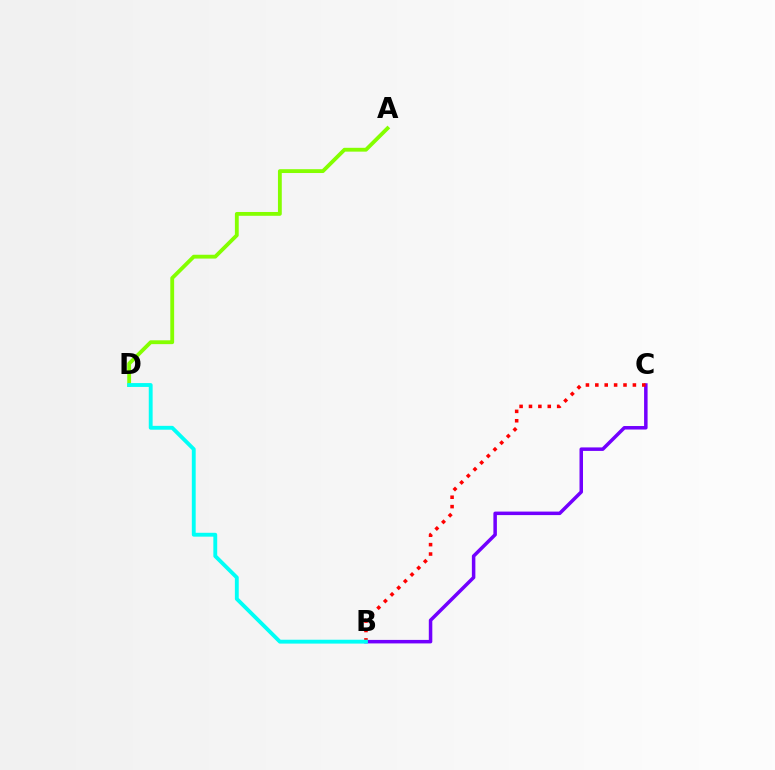{('B', 'C'): [{'color': '#7200ff', 'line_style': 'solid', 'thickness': 2.52}, {'color': '#ff0000', 'line_style': 'dotted', 'thickness': 2.55}], ('A', 'D'): [{'color': '#84ff00', 'line_style': 'solid', 'thickness': 2.76}], ('B', 'D'): [{'color': '#00fff6', 'line_style': 'solid', 'thickness': 2.78}]}